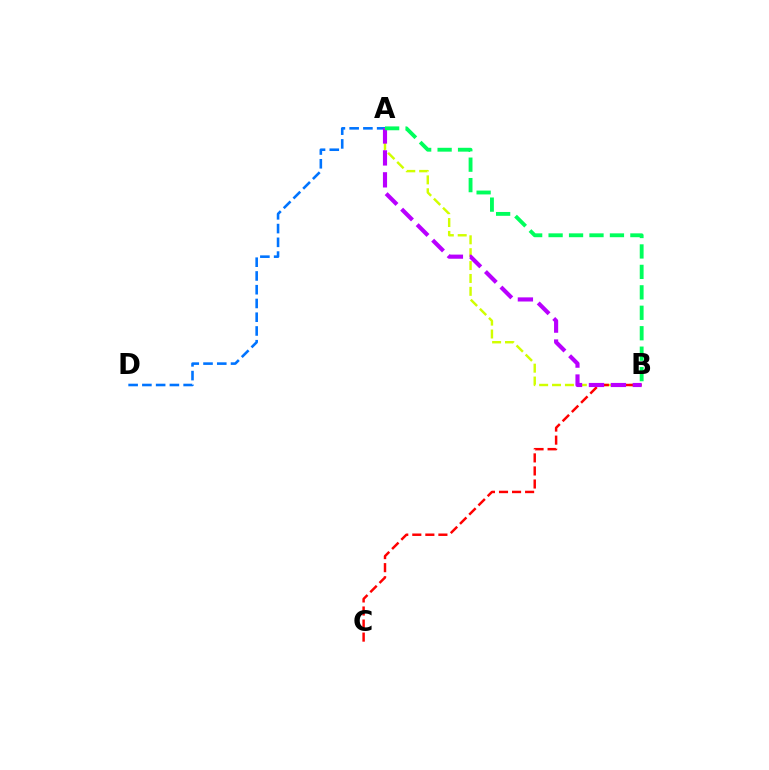{('A', 'D'): [{'color': '#0074ff', 'line_style': 'dashed', 'thickness': 1.87}], ('A', 'B'): [{'color': '#d1ff00', 'line_style': 'dashed', 'thickness': 1.75}, {'color': '#b900ff', 'line_style': 'dashed', 'thickness': 2.98}, {'color': '#00ff5c', 'line_style': 'dashed', 'thickness': 2.78}], ('B', 'C'): [{'color': '#ff0000', 'line_style': 'dashed', 'thickness': 1.77}]}